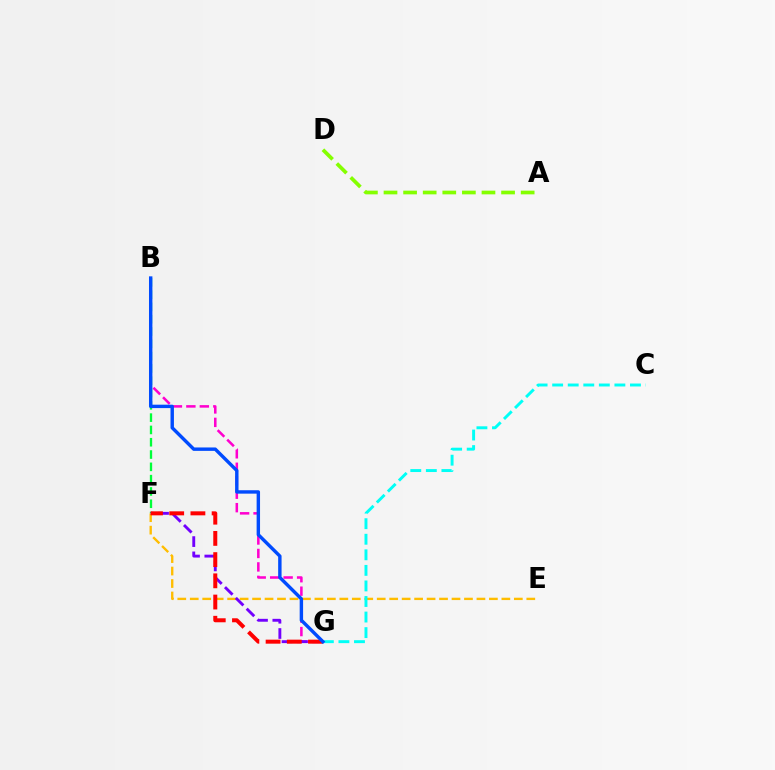{('E', 'F'): [{'color': '#ffbd00', 'line_style': 'dashed', 'thickness': 1.69}], ('A', 'D'): [{'color': '#84ff00', 'line_style': 'dashed', 'thickness': 2.66}], ('B', 'G'): [{'color': '#ff00cf', 'line_style': 'dashed', 'thickness': 1.83}, {'color': '#004bff', 'line_style': 'solid', 'thickness': 2.46}], ('B', 'F'): [{'color': '#00ff39', 'line_style': 'dashed', 'thickness': 1.67}], ('C', 'G'): [{'color': '#00fff6', 'line_style': 'dashed', 'thickness': 2.11}], ('F', 'G'): [{'color': '#7200ff', 'line_style': 'dashed', 'thickness': 2.08}, {'color': '#ff0000', 'line_style': 'dashed', 'thickness': 2.88}]}